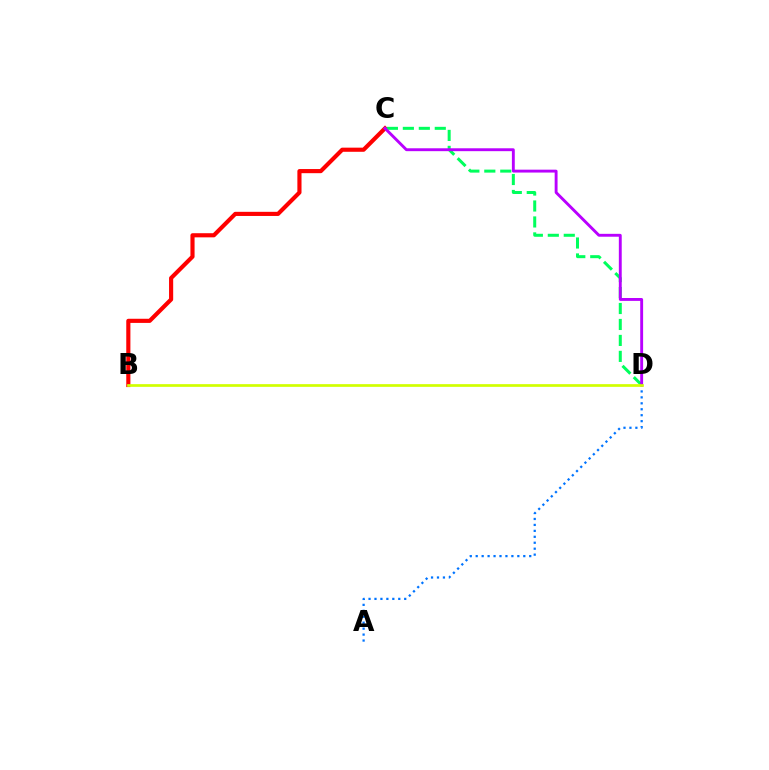{('B', 'C'): [{'color': '#ff0000', 'line_style': 'solid', 'thickness': 2.98}], ('A', 'D'): [{'color': '#0074ff', 'line_style': 'dotted', 'thickness': 1.62}], ('C', 'D'): [{'color': '#00ff5c', 'line_style': 'dashed', 'thickness': 2.17}, {'color': '#b900ff', 'line_style': 'solid', 'thickness': 2.08}], ('B', 'D'): [{'color': '#d1ff00', 'line_style': 'solid', 'thickness': 1.95}]}